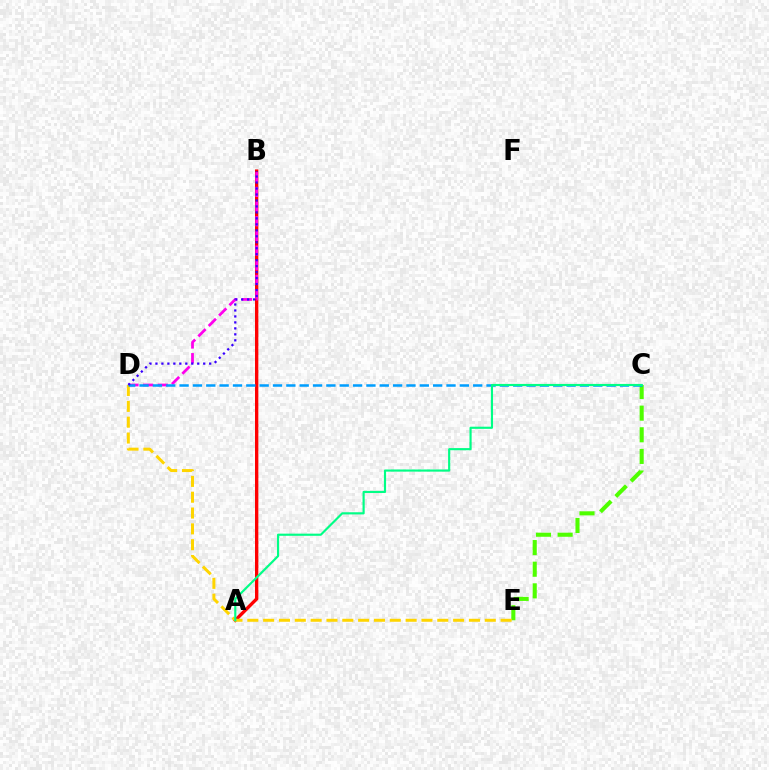{('A', 'B'): [{'color': '#ff0000', 'line_style': 'solid', 'thickness': 2.41}], ('B', 'D'): [{'color': '#ff00ed', 'line_style': 'dashed', 'thickness': 1.99}, {'color': '#3700ff', 'line_style': 'dotted', 'thickness': 1.62}], ('C', 'E'): [{'color': '#4fff00', 'line_style': 'dashed', 'thickness': 2.94}], ('D', 'E'): [{'color': '#ffd500', 'line_style': 'dashed', 'thickness': 2.15}], ('C', 'D'): [{'color': '#009eff', 'line_style': 'dashed', 'thickness': 1.81}], ('A', 'C'): [{'color': '#00ff86', 'line_style': 'solid', 'thickness': 1.55}]}